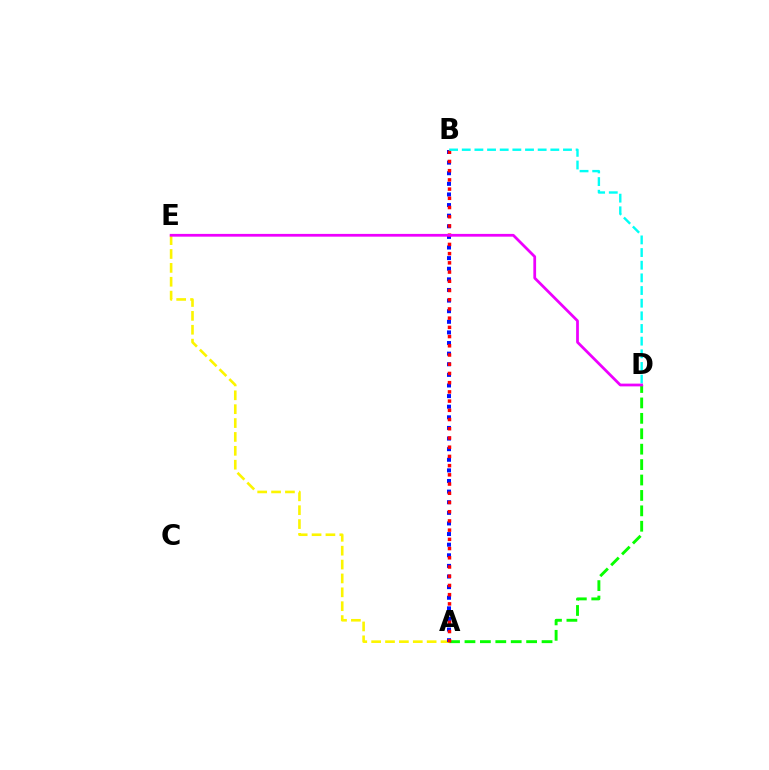{('A', 'D'): [{'color': '#08ff00', 'line_style': 'dashed', 'thickness': 2.09}], ('A', 'E'): [{'color': '#fcf500', 'line_style': 'dashed', 'thickness': 1.89}], ('A', 'B'): [{'color': '#0010ff', 'line_style': 'dotted', 'thickness': 2.88}, {'color': '#ff0000', 'line_style': 'dotted', 'thickness': 2.5}], ('B', 'D'): [{'color': '#00fff6', 'line_style': 'dashed', 'thickness': 1.72}], ('D', 'E'): [{'color': '#ee00ff', 'line_style': 'solid', 'thickness': 1.98}]}